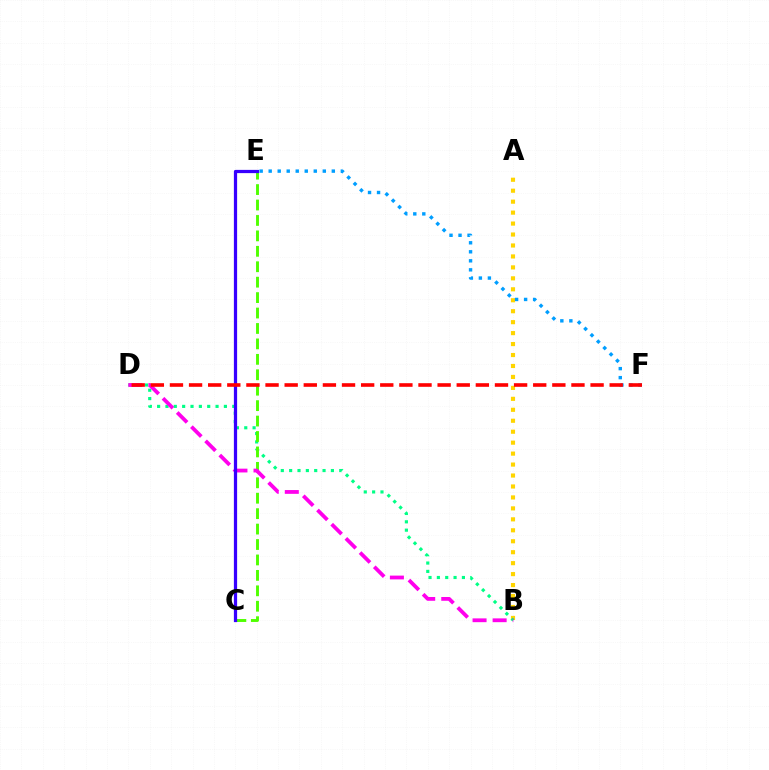{('A', 'B'): [{'color': '#ffd500', 'line_style': 'dotted', 'thickness': 2.98}], ('B', 'D'): [{'color': '#00ff86', 'line_style': 'dotted', 'thickness': 2.27}, {'color': '#ff00ed', 'line_style': 'dashed', 'thickness': 2.73}], ('C', 'E'): [{'color': '#4fff00', 'line_style': 'dashed', 'thickness': 2.1}, {'color': '#3700ff', 'line_style': 'solid', 'thickness': 2.33}], ('E', 'F'): [{'color': '#009eff', 'line_style': 'dotted', 'thickness': 2.45}], ('D', 'F'): [{'color': '#ff0000', 'line_style': 'dashed', 'thickness': 2.6}]}